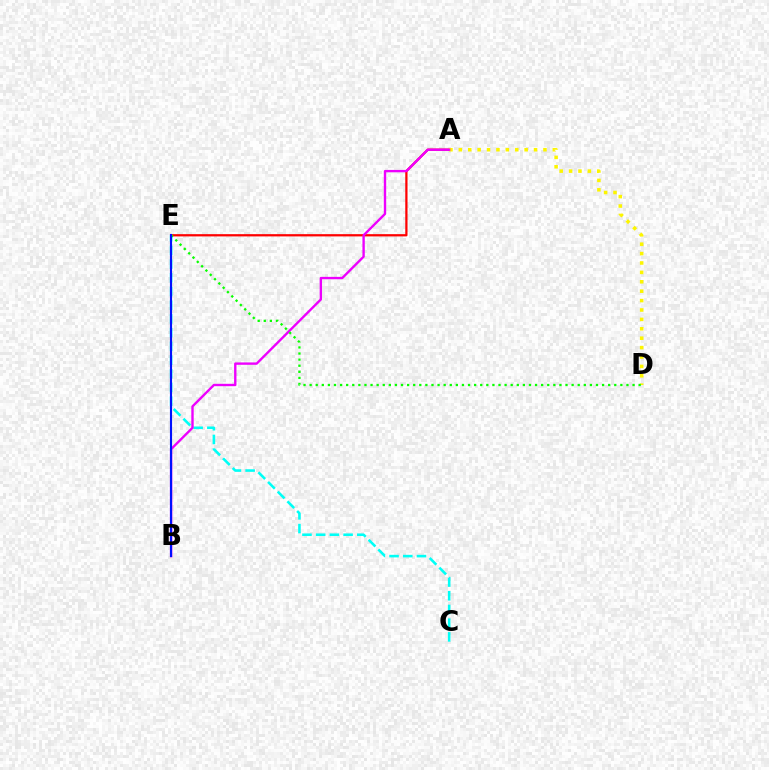{('A', 'E'): [{'color': '#ff0000', 'line_style': 'solid', 'thickness': 1.62}], ('C', 'E'): [{'color': '#00fff6', 'line_style': 'dashed', 'thickness': 1.86}], ('A', 'D'): [{'color': '#fcf500', 'line_style': 'dotted', 'thickness': 2.55}], ('A', 'B'): [{'color': '#ee00ff', 'line_style': 'solid', 'thickness': 1.71}], ('D', 'E'): [{'color': '#08ff00', 'line_style': 'dotted', 'thickness': 1.66}], ('B', 'E'): [{'color': '#0010ff', 'line_style': 'solid', 'thickness': 1.53}]}